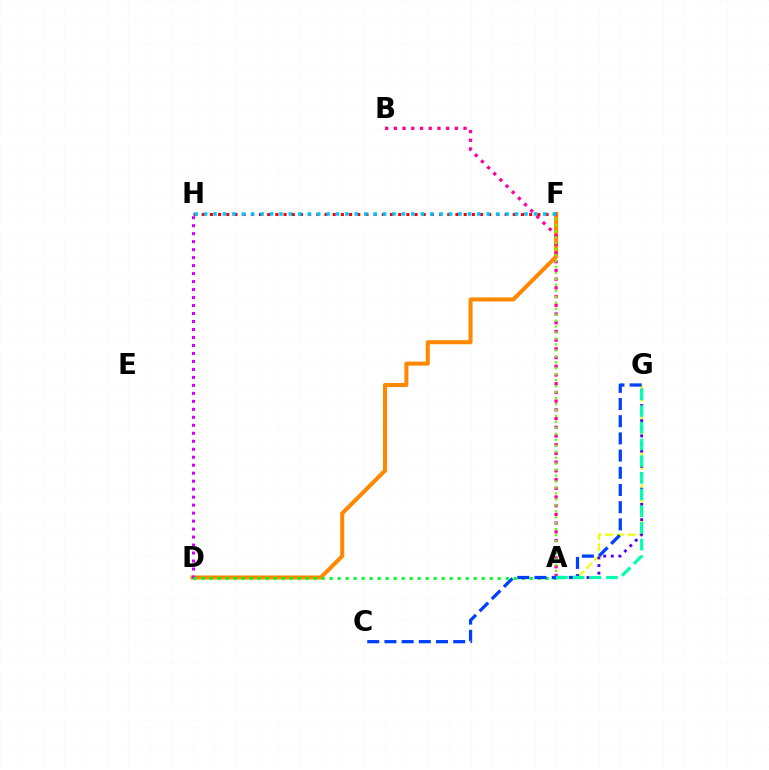{('D', 'F'): [{'color': '#ff8800', 'line_style': 'solid', 'thickness': 2.92}], ('A', 'G'): [{'color': '#eeff00', 'line_style': 'dashed', 'thickness': 1.54}, {'color': '#4f00ff', 'line_style': 'dotted', 'thickness': 2.07}, {'color': '#00ffaf', 'line_style': 'dashed', 'thickness': 2.27}], ('D', 'H'): [{'color': '#d600ff', 'line_style': 'dotted', 'thickness': 2.17}], ('A', 'B'): [{'color': '#ff00a0', 'line_style': 'dotted', 'thickness': 2.37}], ('A', 'F'): [{'color': '#66ff00', 'line_style': 'dotted', 'thickness': 1.62}], ('A', 'D'): [{'color': '#00ff27', 'line_style': 'dotted', 'thickness': 2.18}], ('F', 'H'): [{'color': '#ff0000', 'line_style': 'dotted', 'thickness': 2.22}, {'color': '#00c7ff', 'line_style': 'dotted', 'thickness': 2.56}], ('C', 'G'): [{'color': '#003fff', 'line_style': 'dashed', 'thickness': 2.34}]}